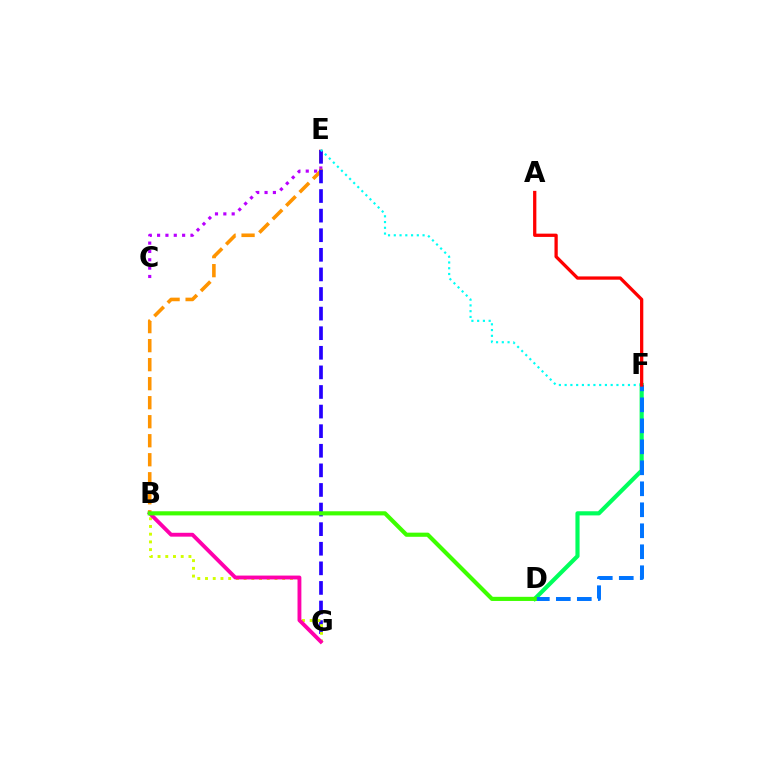{('D', 'F'): [{'color': '#00ff5c', 'line_style': 'solid', 'thickness': 2.99}, {'color': '#0074ff', 'line_style': 'dashed', 'thickness': 2.85}], ('C', 'E'): [{'color': '#b900ff', 'line_style': 'dotted', 'thickness': 2.27}], ('B', 'E'): [{'color': '#ff9400', 'line_style': 'dashed', 'thickness': 2.58}], ('E', 'G'): [{'color': '#2500ff', 'line_style': 'dashed', 'thickness': 2.66}], ('B', 'G'): [{'color': '#d1ff00', 'line_style': 'dotted', 'thickness': 2.1}, {'color': '#ff00ac', 'line_style': 'solid', 'thickness': 2.78}], ('E', 'F'): [{'color': '#00fff6', 'line_style': 'dotted', 'thickness': 1.56}], ('A', 'F'): [{'color': '#ff0000', 'line_style': 'solid', 'thickness': 2.36}], ('B', 'D'): [{'color': '#3dff00', 'line_style': 'solid', 'thickness': 2.98}]}